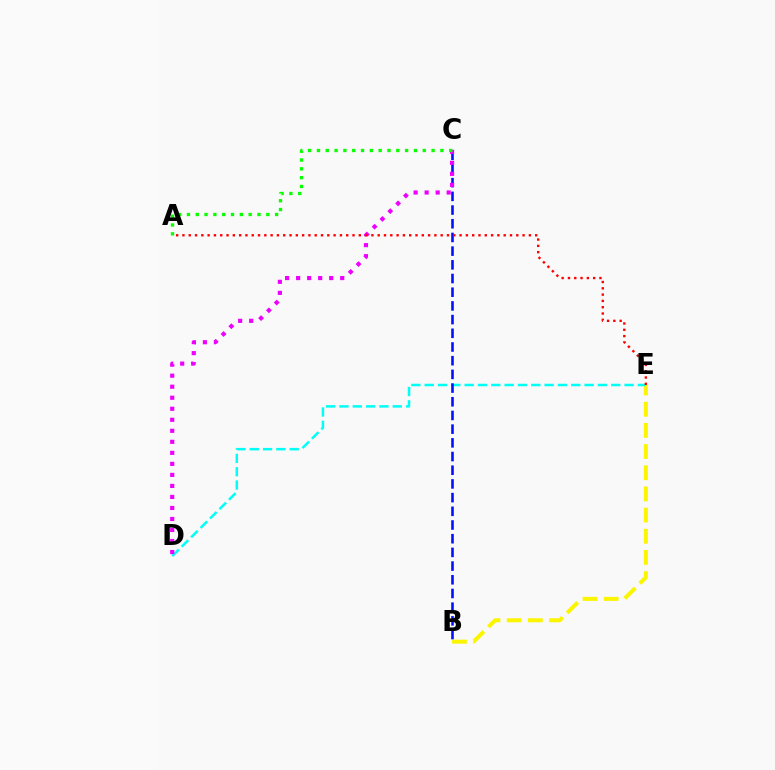{('B', 'E'): [{'color': '#fcf500', 'line_style': 'dashed', 'thickness': 2.88}], ('D', 'E'): [{'color': '#00fff6', 'line_style': 'dashed', 'thickness': 1.81}], ('B', 'C'): [{'color': '#0010ff', 'line_style': 'dashed', 'thickness': 1.86}], ('C', 'D'): [{'color': '#ee00ff', 'line_style': 'dotted', 'thickness': 2.99}], ('A', 'C'): [{'color': '#08ff00', 'line_style': 'dotted', 'thickness': 2.4}], ('A', 'E'): [{'color': '#ff0000', 'line_style': 'dotted', 'thickness': 1.71}]}